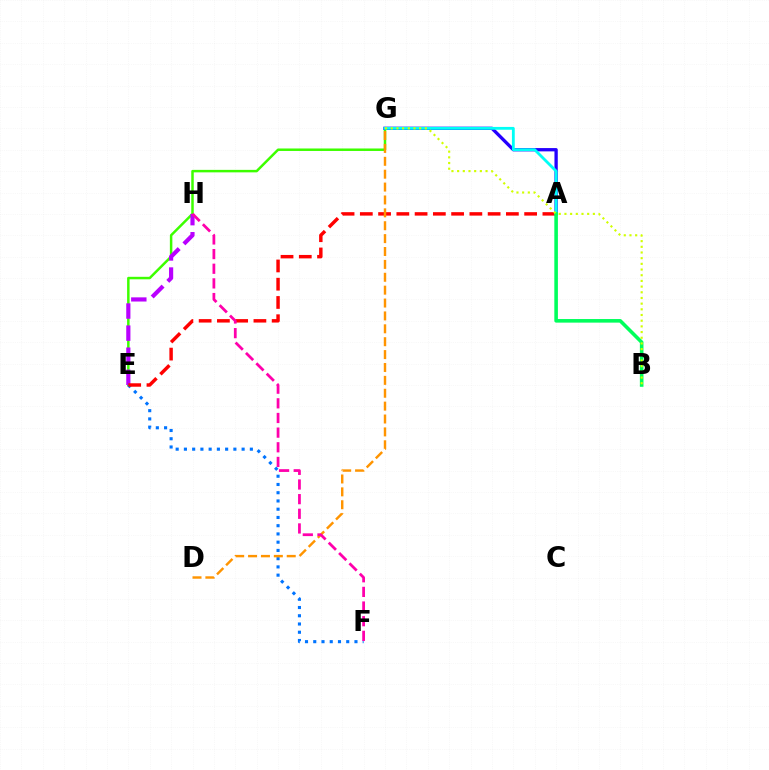{('E', 'G'): [{'color': '#3dff00', 'line_style': 'solid', 'thickness': 1.79}], ('A', 'G'): [{'color': '#2500ff', 'line_style': 'solid', 'thickness': 2.38}, {'color': '#00fff6', 'line_style': 'solid', 'thickness': 2.03}], ('E', 'H'): [{'color': '#b900ff', 'line_style': 'dashed', 'thickness': 3.0}], ('E', 'F'): [{'color': '#0074ff', 'line_style': 'dotted', 'thickness': 2.24}], ('A', 'E'): [{'color': '#ff0000', 'line_style': 'dashed', 'thickness': 2.48}], ('A', 'B'): [{'color': '#00ff5c', 'line_style': 'solid', 'thickness': 2.58}], ('B', 'G'): [{'color': '#d1ff00', 'line_style': 'dotted', 'thickness': 1.54}], ('D', 'G'): [{'color': '#ff9400', 'line_style': 'dashed', 'thickness': 1.75}], ('F', 'H'): [{'color': '#ff00ac', 'line_style': 'dashed', 'thickness': 1.99}]}